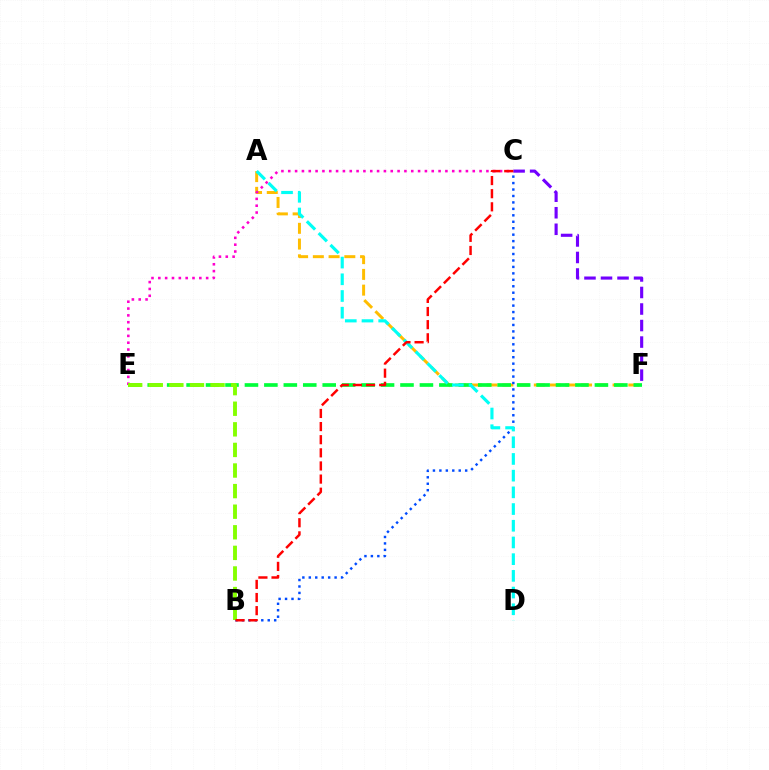{('A', 'F'): [{'color': '#ffbd00', 'line_style': 'dashed', 'thickness': 2.14}], ('B', 'C'): [{'color': '#004bff', 'line_style': 'dotted', 'thickness': 1.75}, {'color': '#ff0000', 'line_style': 'dashed', 'thickness': 1.78}], ('C', 'E'): [{'color': '#ff00cf', 'line_style': 'dotted', 'thickness': 1.86}], ('C', 'F'): [{'color': '#7200ff', 'line_style': 'dashed', 'thickness': 2.25}], ('E', 'F'): [{'color': '#00ff39', 'line_style': 'dashed', 'thickness': 2.64}], ('B', 'E'): [{'color': '#84ff00', 'line_style': 'dashed', 'thickness': 2.8}], ('A', 'D'): [{'color': '#00fff6', 'line_style': 'dashed', 'thickness': 2.27}]}